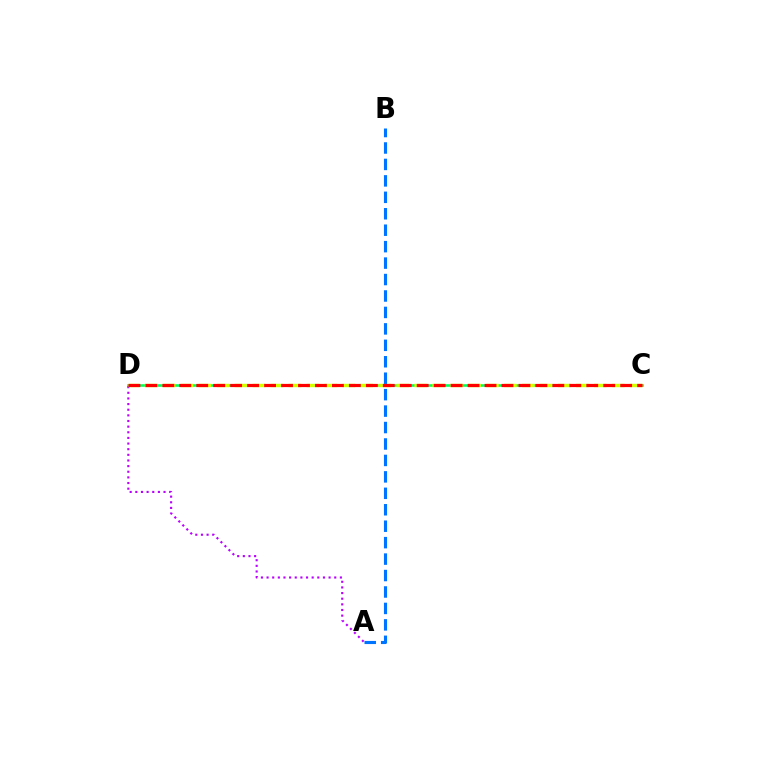{('C', 'D'): [{'color': '#00ff5c', 'line_style': 'solid', 'thickness': 1.86}, {'color': '#d1ff00', 'line_style': 'dashed', 'thickness': 2.44}, {'color': '#ff0000', 'line_style': 'dashed', 'thickness': 2.3}], ('A', 'D'): [{'color': '#b900ff', 'line_style': 'dotted', 'thickness': 1.53}], ('A', 'B'): [{'color': '#0074ff', 'line_style': 'dashed', 'thickness': 2.23}]}